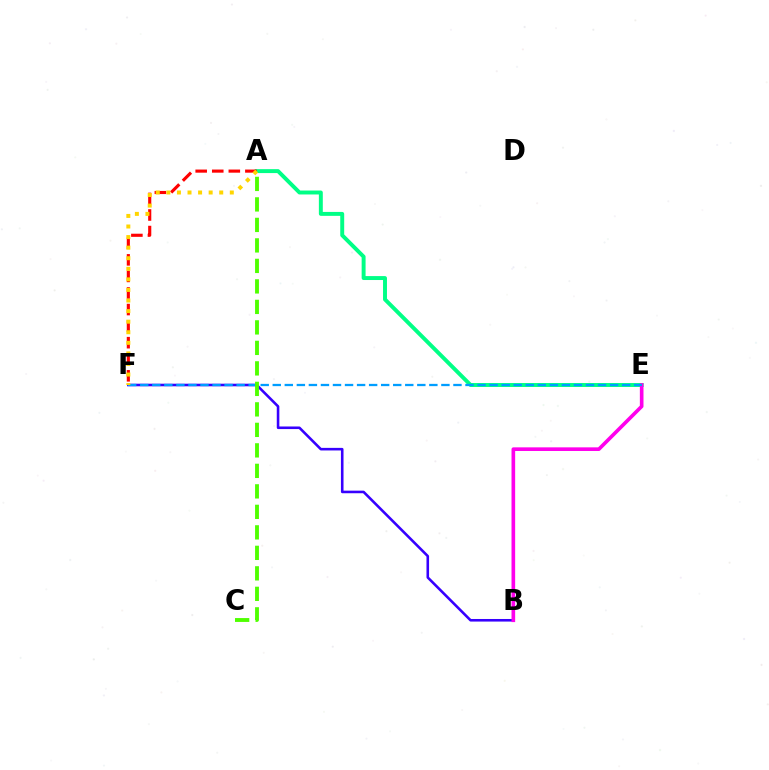{('A', 'E'): [{'color': '#00ff86', 'line_style': 'solid', 'thickness': 2.83}], ('B', 'F'): [{'color': '#3700ff', 'line_style': 'solid', 'thickness': 1.86}], ('B', 'E'): [{'color': '#ff00ed', 'line_style': 'solid', 'thickness': 2.62}], ('A', 'F'): [{'color': '#ff0000', 'line_style': 'dashed', 'thickness': 2.25}, {'color': '#ffd500', 'line_style': 'dotted', 'thickness': 2.87}], ('E', 'F'): [{'color': '#009eff', 'line_style': 'dashed', 'thickness': 1.64}], ('A', 'C'): [{'color': '#4fff00', 'line_style': 'dashed', 'thickness': 2.78}]}